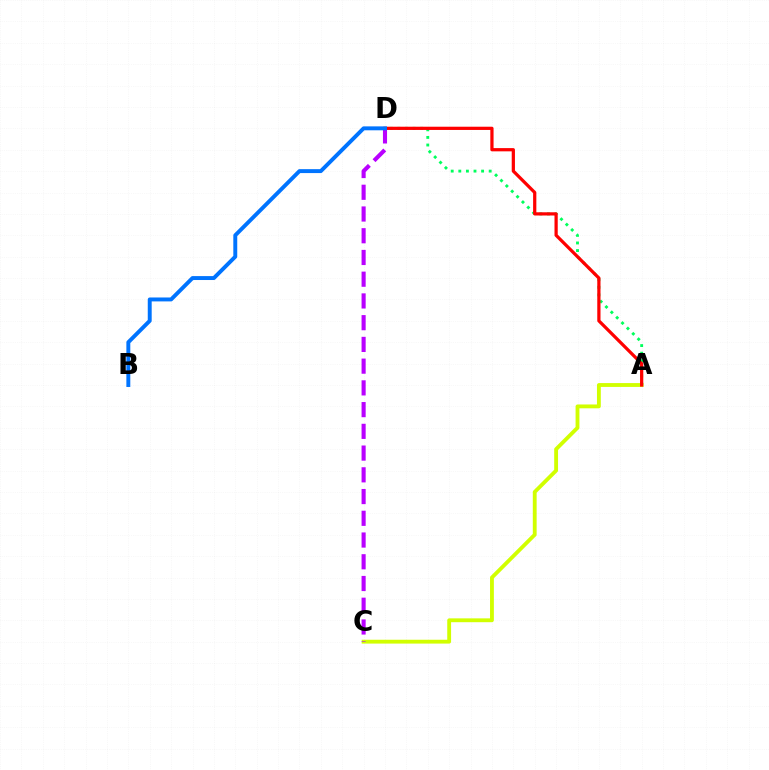{('A', 'C'): [{'color': '#d1ff00', 'line_style': 'solid', 'thickness': 2.76}], ('A', 'D'): [{'color': '#00ff5c', 'line_style': 'dotted', 'thickness': 2.06}, {'color': '#ff0000', 'line_style': 'solid', 'thickness': 2.33}], ('C', 'D'): [{'color': '#b900ff', 'line_style': 'dashed', 'thickness': 2.95}], ('B', 'D'): [{'color': '#0074ff', 'line_style': 'solid', 'thickness': 2.83}]}